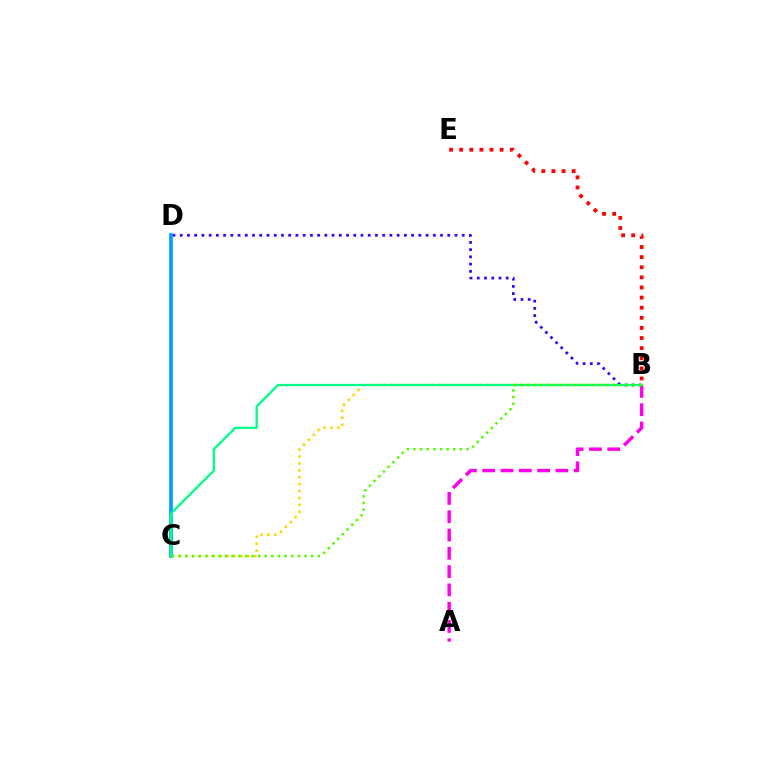{('B', 'C'): [{'color': '#ffd500', 'line_style': 'dotted', 'thickness': 1.88}, {'color': '#00ff86', 'line_style': 'solid', 'thickness': 1.66}, {'color': '#4fff00', 'line_style': 'dotted', 'thickness': 1.8}], ('B', 'D'): [{'color': '#3700ff', 'line_style': 'dotted', 'thickness': 1.96}], ('A', 'B'): [{'color': '#ff00ed', 'line_style': 'dashed', 'thickness': 2.49}], ('C', 'D'): [{'color': '#009eff', 'line_style': 'solid', 'thickness': 2.65}], ('B', 'E'): [{'color': '#ff0000', 'line_style': 'dotted', 'thickness': 2.75}]}